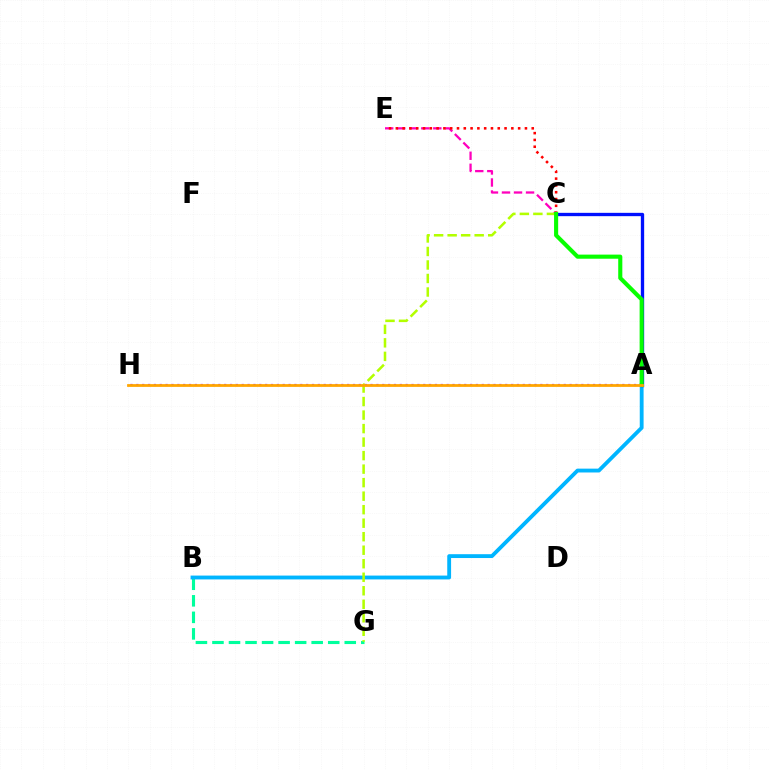{('B', 'G'): [{'color': '#00ff9d', 'line_style': 'dashed', 'thickness': 2.25}], ('C', 'E'): [{'color': '#ff00bd', 'line_style': 'dashed', 'thickness': 1.63}, {'color': '#ff0000', 'line_style': 'dotted', 'thickness': 1.85}], ('A', 'B'): [{'color': '#00b5ff', 'line_style': 'solid', 'thickness': 2.77}], ('A', 'C'): [{'color': '#0010ff', 'line_style': 'solid', 'thickness': 2.39}, {'color': '#08ff00', 'line_style': 'solid', 'thickness': 2.95}], ('A', 'H'): [{'color': '#9b00ff', 'line_style': 'dotted', 'thickness': 1.59}, {'color': '#ffa500', 'line_style': 'solid', 'thickness': 1.99}], ('C', 'G'): [{'color': '#b3ff00', 'line_style': 'dashed', 'thickness': 1.84}]}